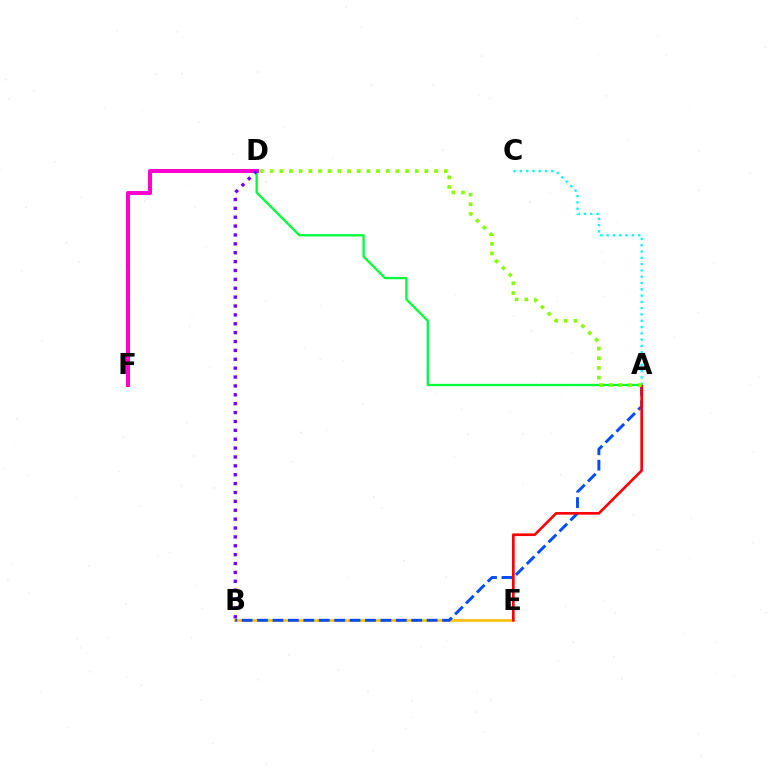{('B', 'E'): [{'color': '#ffbd00', 'line_style': 'solid', 'thickness': 1.86}], ('A', 'D'): [{'color': '#00ff39', 'line_style': 'solid', 'thickness': 1.66}, {'color': '#84ff00', 'line_style': 'dotted', 'thickness': 2.63}], ('A', 'B'): [{'color': '#004bff', 'line_style': 'dashed', 'thickness': 2.09}], ('D', 'F'): [{'color': '#ff00cf', 'line_style': 'solid', 'thickness': 2.87}], ('A', 'E'): [{'color': '#ff0000', 'line_style': 'solid', 'thickness': 1.91}], ('A', 'C'): [{'color': '#00fff6', 'line_style': 'dotted', 'thickness': 1.71}], ('B', 'D'): [{'color': '#7200ff', 'line_style': 'dotted', 'thickness': 2.41}]}